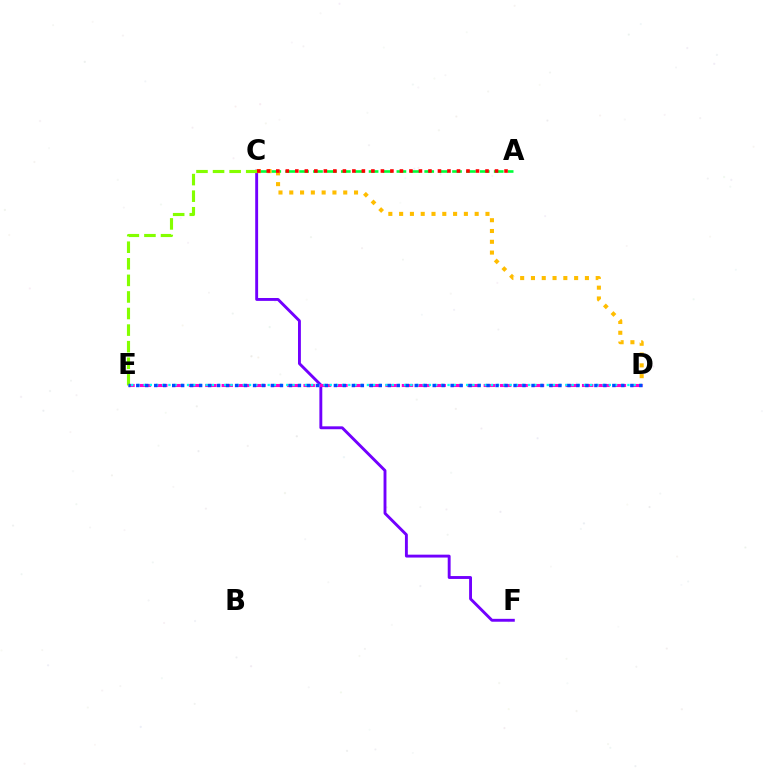{('C', 'F'): [{'color': '#7200ff', 'line_style': 'solid', 'thickness': 2.08}], ('D', 'E'): [{'color': '#ff00cf', 'line_style': 'dashed', 'thickness': 2.23}, {'color': '#00fff6', 'line_style': 'dotted', 'thickness': 1.69}, {'color': '#004bff', 'line_style': 'dotted', 'thickness': 2.44}], ('A', 'C'): [{'color': '#00ff39', 'line_style': 'dashed', 'thickness': 1.89}, {'color': '#ff0000', 'line_style': 'dotted', 'thickness': 2.58}], ('C', 'D'): [{'color': '#ffbd00', 'line_style': 'dotted', 'thickness': 2.93}], ('C', 'E'): [{'color': '#84ff00', 'line_style': 'dashed', 'thickness': 2.25}]}